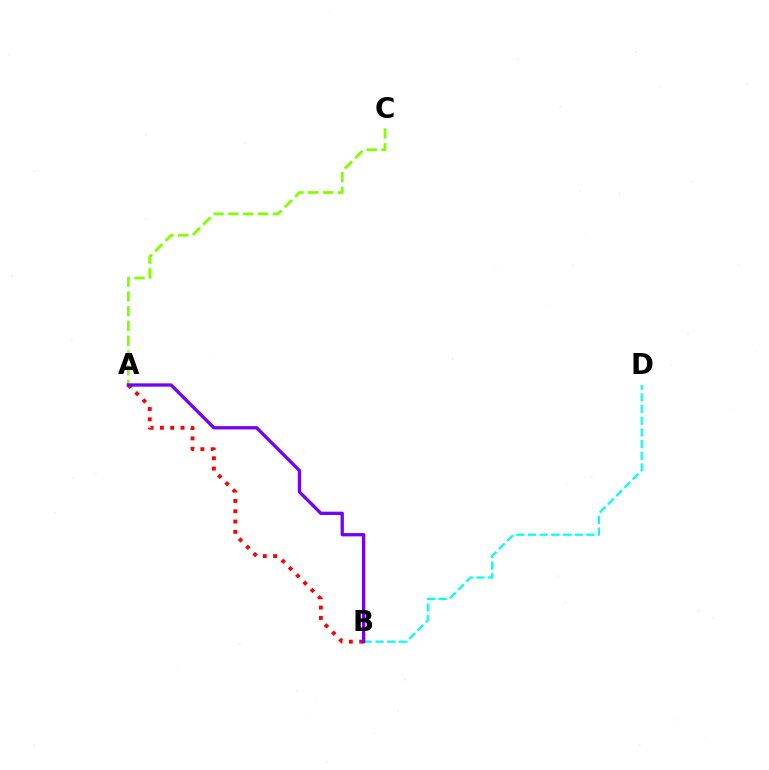{('A', 'C'): [{'color': '#84ff00', 'line_style': 'dashed', 'thickness': 2.01}], ('A', 'B'): [{'color': '#ff0000', 'line_style': 'dotted', 'thickness': 2.8}, {'color': '#7200ff', 'line_style': 'solid', 'thickness': 2.37}], ('B', 'D'): [{'color': '#00fff6', 'line_style': 'dashed', 'thickness': 1.59}]}